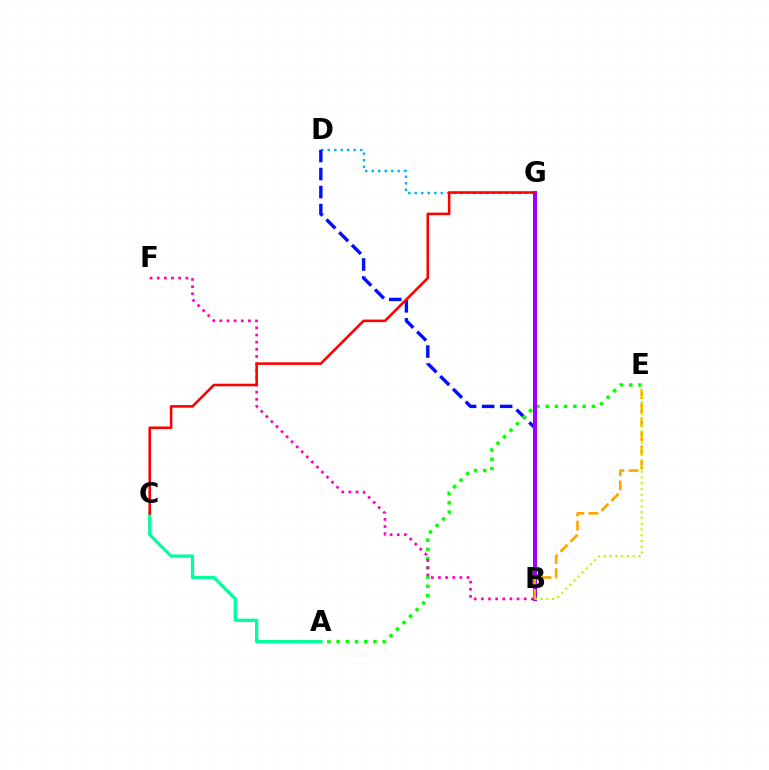{('D', 'G'): [{'color': '#00b5ff', 'line_style': 'dotted', 'thickness': 1.77}], ('B', 'D'): [{'color': '#0010ff', 'line_style': 'dashed', 'thickness': 2.45}], ('A', 'C'): [{'color': '#00ff9d', 'line_style': 'solid', 'thickness': 2.35}], ('A', 'E'): [{'color': '#08ff00', 'line_style': 'dotted', 'thickness': 2.51}], ('B', 'F'): [{'color': '#ff00bd', 'line_style': 'dotted', 'thickness': 1.94}], ('B', 'G'): [{'color': '#9b00ff', 'line_style': 'solid', 'thickness': 2.89}], ('B', 'E'): [{'color': '#ffa500', 'line_style': 'dashed', 'thickness': 1.91}, {'color': '#b3ff00', 'line_style': 'dotted', 'thickness': 1.57}], ('C', 'G'): [{'color': '#ff0000', 'line_style': 'solid', 'thickness': 1.86}]}